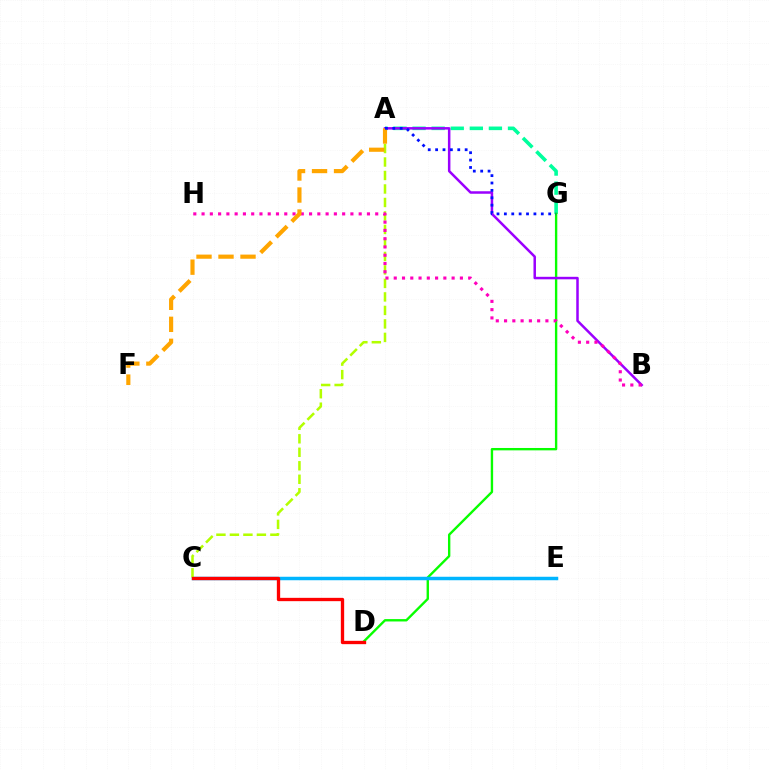{('A', 'G'): [{'color': '#00ff9d', 'line_style': 'dashed', 'thickness': 2.59}, {'color': '#0010ff', 'line_style': 'dotted', 'thickness': 2.01}], ('D', 'G'): [{'color': '#08ff00', 'line_style': 'solid', 'thickness': 1.71}], ('A', 'B'): [{'color': '#9b00ff', 'line_style': 'solid', 'thickness': 1.8}], ('C', 'E'): [{'color': '#00b5ff', 'line_style': 'solid', 'thickness': 2.5}], ('A', 'C'): [{'color': '#b3ff00', 'line_style': 'dashed', 'thickness': 1.83}], ('B', 'H'): [{'color': '#ff00bd', 'line_style': 'dotted', 'thickness': 2.25}], ('C', 'D'): [{'color': '#ff0000', 'line_style': 'solid', 'thickness': 2.39}], ('A', 'F'): [{'color': '#ffa500', 'line_style': 'dashed', 'thickness': 2.99}]}